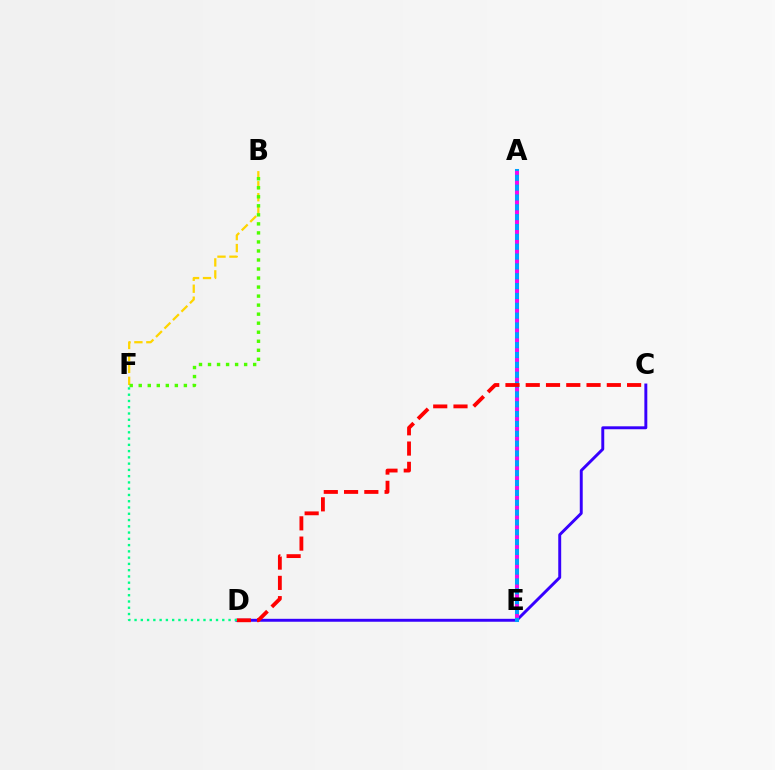{('C', 'D'): [{'color': '#3700ff', 'line_style': 'solid', 'thickness': 2.11}, {'color': '#ff0000', 'line_style': 'dashed', 'thickness': 2.75}], ('A', 'E'): [{'color': '#009eff', 'line_style': 'solid', 'thickness': 2.91}, {'color': '#ff00ed', 'line_style': 'dotted', 'thickness': 2.68}], ('B', 'F'): [{'color': '#ffd500', 'line_style': 'dashed', 'thickness': 1.62}, {'color': '#4fff00', 'line_style': 'dotted', 'thickness': 2.45}], ('D', 'F'): [{'color': '#00ff86', 'line_style': 'dotted', 'thickness': 1.7}]}